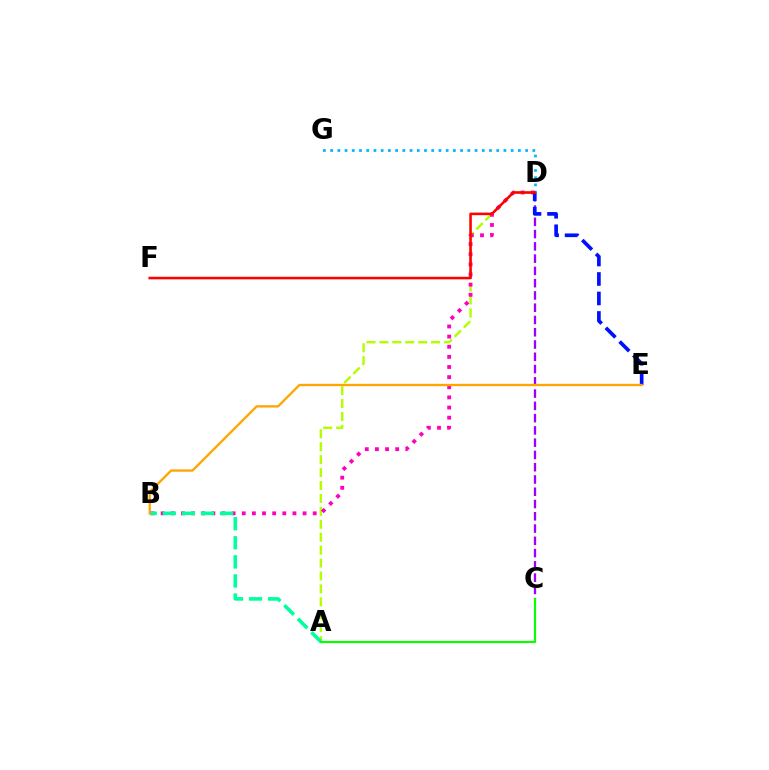{('A', 'D'): [{'color': '#b3ff00', 'line_style': 'dashed', 'thickness': 1.76}], ('B', 'D'): [{'color': '#ff00bd', 'line_style': 'dotted', 'thickness': 2.75}], ('A', 'B'): [{'color': '#00ff9d', 'line_style': 'dashed', 'thickness': 2.59}], ('D', 'G'): [{'color': '#00b5ff', 'line_style': 'dotted', 'thickness': 1.96}], ('C', 'D'): [{'color': '#9b00ff', 'line_style': 'dashed', 'thickness': 1.67}], ('D', 'E'): [{'color': '#0010ff', 'line_style': 'dashed', 'thickness': 2.65}], ('B', 'E'): [{'color': '#ffa500', 'line_style': 'solid', 'thickness': 1.67}], ('A', 'C'): [{'color': '#08ff00', 'line_style': 'solid', 'thickness': 1.55}], ('D', 'F'): [{'color': '#ff0000', 'line_style': 'solid', 'thickness': 1.84}]}